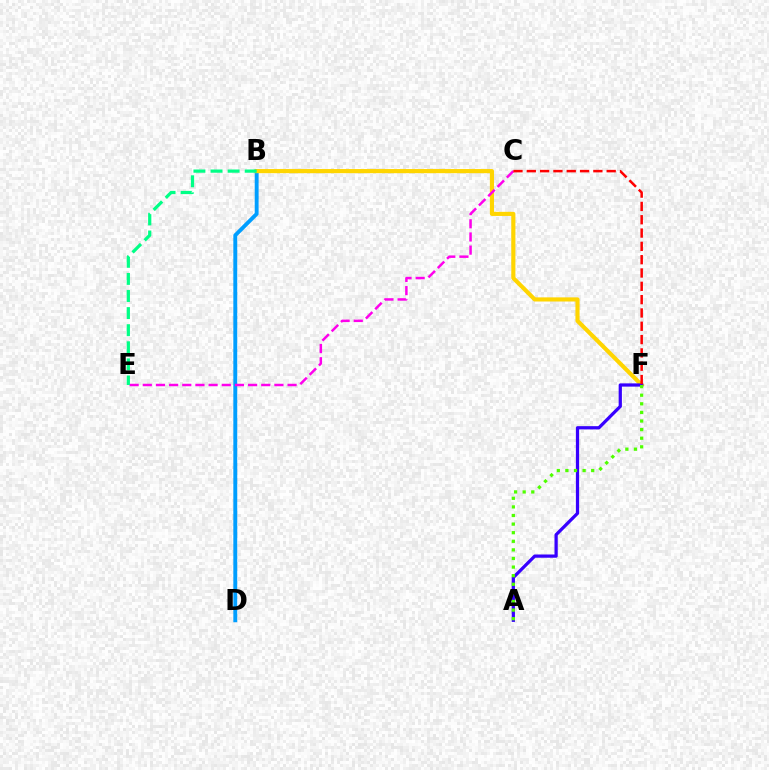{('B', 'D'): [{'color': '#009eff', 'line_style': 'solid', 'thickness': 2.8}], ('B', 'F'): [{'color': '#ffd500', 'line_style': 'solid', 'thickness': 2.98}], ('A', 'F'): [{'color': '#3700ff', 'line_style': 'solid', 'thickness': 2.33}, {'color': '#4fff00', 'line_style': 'dotted', 'thickness': 2.34}], ('C', 'E'): [{'color': '#ff00ed', 'line_style': 'dashed', 'thickness': 1.79}], ('C', 'F'): [{'color': '#ff0000', 'line_style': 'dashed', 'thickness': 1.81}], ('B', 'E'): [{'color': '#00ff86', 'line_style': 'dashed', 'thickness': 2.32}]}